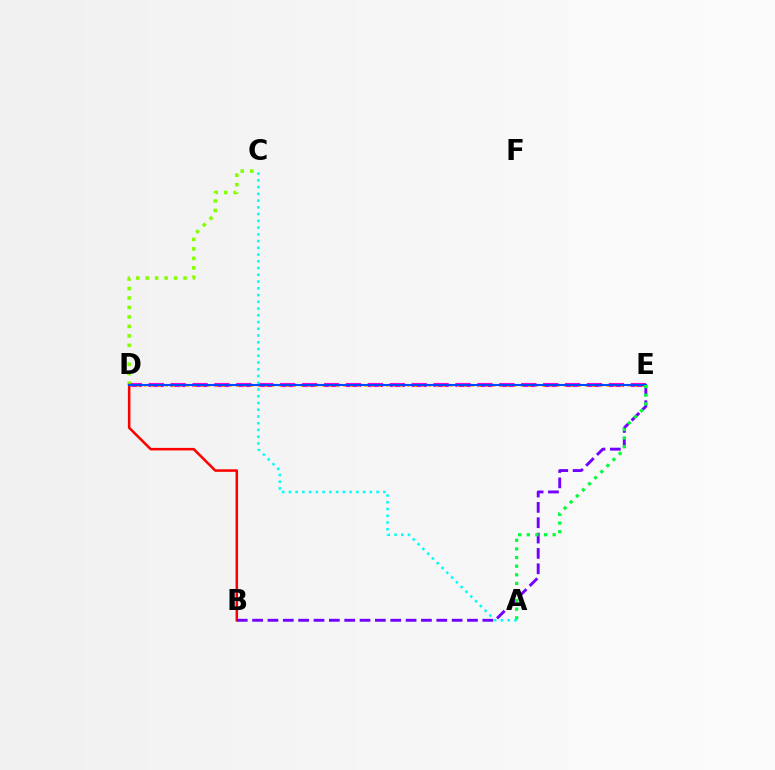{('D', 'E'): [{'color': '#ff00cf', 'line_style': 'dashed', 'thickness': 2.98}, {'color': '#ffbd00', 'line_style': 'dotted', 'thickness': 1.93}, {'color': '#004bff', 'line_style': 'solid', 'thickness': 1.51}], ('A', 'C'): [{'color': '#00fff6', 'line_style': 'dotted', 'thickness': 1.83}], ('C', 'D'): [{'color': '#84ff00', 'line_style': 'dotted', 'thickness': 2.57}], ('B', 'D'): [{'color': '#ff0000', 'line_style': 'solid', 'thickness': 1.82}], ('B', 'E'): [{'color': '#7200ff', 'line_style': 'dashed', 'thickness': 2.09}], ('A', 'E'): [{'color': '#00ff39', 'line_style': 'dotted', 'thickness': 2.34}]}